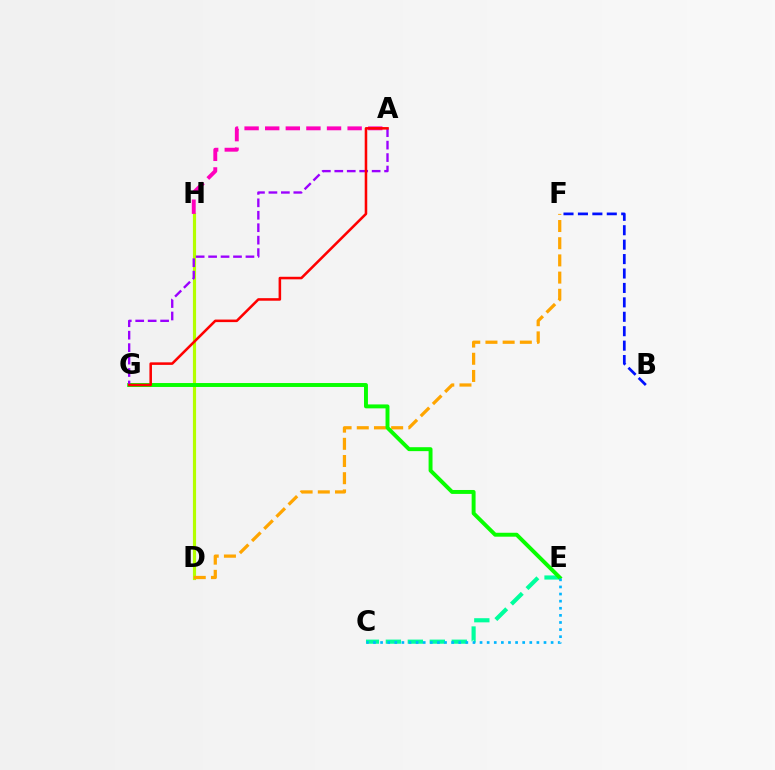{('D', 'H'): [{'color': '#b3ff00', 'line_style': 'solid', 'thickness': 2.27}], ('A', 'H'): [{'color': '#ff00bd', 'line_style': 'dashed', 'thickness': 2.8}], ('B', 'F'): [{'color': '#0010ff', 'line_style': 'dashed', 'thickness': 1.96}], ('D', 'F'): [{'color': '#ffa500', 'line_style': 'dashed', 'thickness': 2.34}], ('C', 'E'): [{'color': '#00ff9d', 'line_style': 'dashed', 'thickness': 2.98}, {'color': '#00b5ff', 'line_style': 'dotted', 'thickness': 1.93}], ('E', 'G'): [{'color': '#08ff00', 'line_style': 'solid', 'thickness': 2.83}], ('A', 'G'): [{'color': '#9b00ff', 'line_style': 'dashed', 'thickness': 1.69}, {'color': '#ff0000', 'line_style': 'solid', 'thickness': 1.84}]}